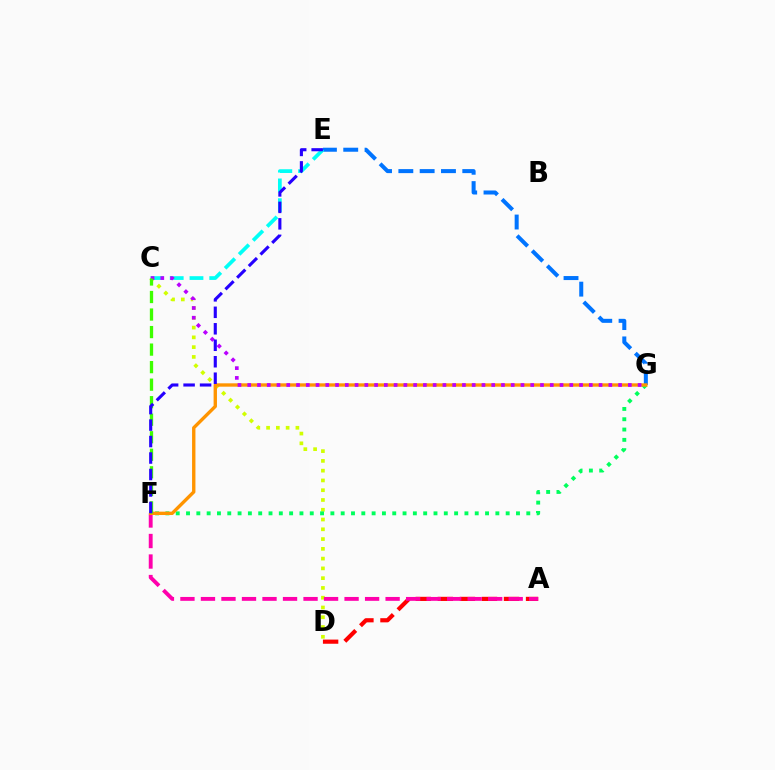{('C', 'D'): [{'color': '#d1ff00', 'line_style': 'dotted', 'thickness': 2.66}], ('E', 'G'): [{'color': '#0074ff', 'line_style': 'dashed', 'thickness': 2.9}], ('A', 'D'): [{'color': '#ff0000', 'line_style': 'dashed', 'thickness': 3.0}], ('F', 'G'): [{'color': '#00ff5c', 'line_style': 'dotted', 'thickness': 2.8}, {'color': '#ff9400', 'line_style': 'solid', 'thickness': 2.42}], ('A', 'F'): [{'color': '#ff00ac', 'line_style': 'dashed', 'thickness': 2.79}], ('C', 'E'): [{'color': '#00fff6', 'line_style': 'dashed', 'thickness': 2.68}], ('C', 'G'): [{'color': '#b900ff', 'line_style': 'dotted', 'thickness': 2.65}], ('C', 'F'): [{'color': '#3dff00', 'line_style': 'dashed', 'thickness': 2.38}], ('E', 'F'): [{'color': '#2500ff', 'line_style': 'dashed', 'thickness': 2.24}]}